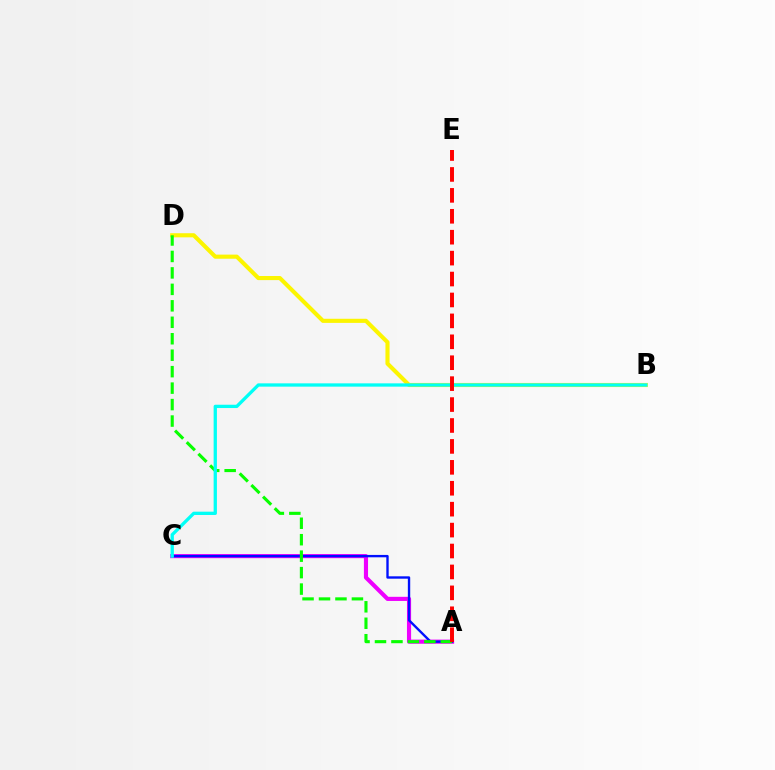{('A', 'C'): [{'color': '#ee00ff', 'line_style': 'solid', 'thickness': 2.98}, {'color': '#0010ff', 'line_style': 'solid', 'thickness': 1.71}], ('B', 'D'): [{'color': '#fcf500', 'line_style': 'solid', 'thickness': 2.96}], ('A', 'D'): [{'color': '#08ff00', 'line_style': 'dashed', 'thickness': 2.24}], ('B', 'C'): [{'color': '#00fff6', 'line_style': 'solid', 'thickness': 2.38}], ('A', 'E'): [{'color': '#ff0000', 'line_style': 'dashed', 'thickness': 2.84}]}